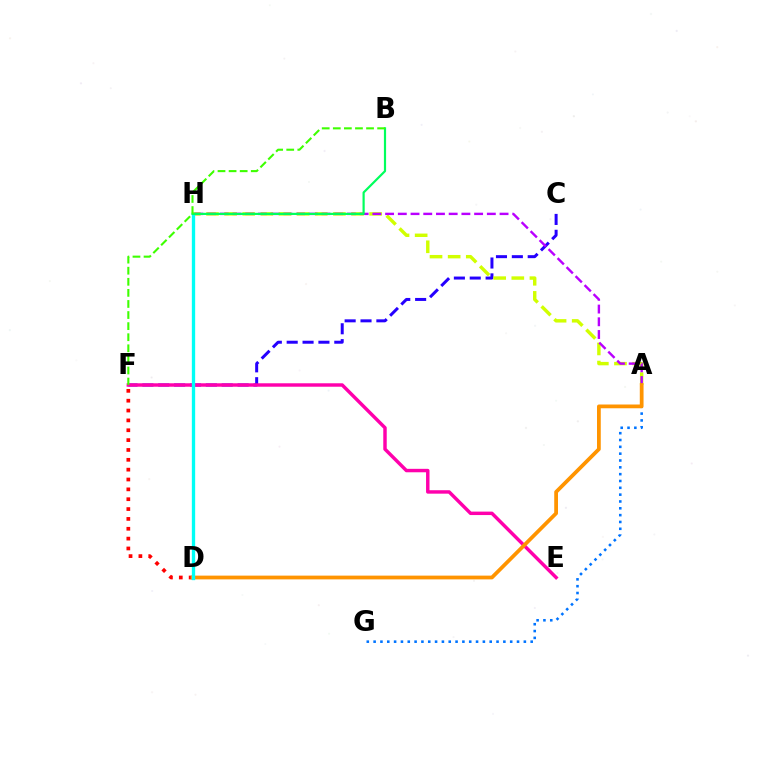{('C', 'F'): [{'color': '#2500ff', 'line_style': 'dashed', 'thickness': 2.16}], ('E', 'F'): [{'color': '#ff00ac', 'line_style': 'solid', 'thickness': 2.48}], ('A', 'G'): [{'color': '#0074ff', 'line_style': 'dotted', 'thickness': 1.86}], ('A', 'H'): [{'color': '#d1ff00', 'line_style': 'dashed', 'thickness': 2.46}, {'color': '#b900ff', 'line_style': 'dashed', 'thickness': 1.73}], ('D', 'F'): [{'color': '#ff0000', 'line_style': 'dotted', 'thickness': 2.68}], ('A', 'D'): [{'color': '#ff9400', 'line_style': 'solid', 'thickness': 2.71}], ('D', 'H'): [{'color': '#00fff6', 'line_style': 'solid', 'thickness': 2.39}], ('B', 'H'): [{'color': '#00ff5c', 'line_style': 'solid', 'thickness': 1.58}], ('B', 'F'): [{'color': '#3dff00', 'line_style': 'dashed', 'thickness': 1.51}]}